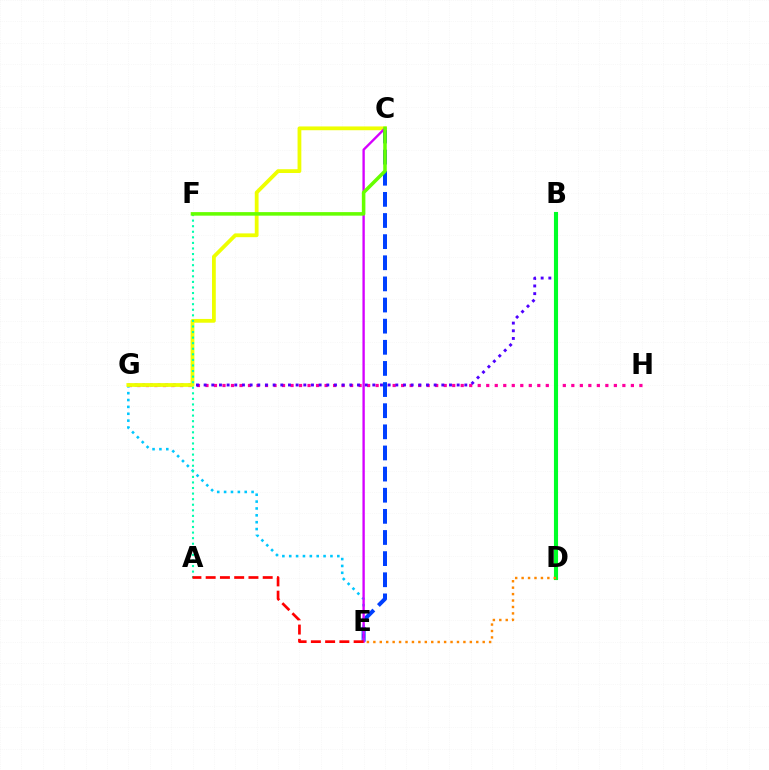{('G', 'H'): [{'color': '#ff00a0', 'line_style': 'dotted', 'thickness': 2.31}], ('C', 'E'): [{'color': '#003fff', 'line_style': 'dashed', 'thickness': 2.87}, {'color': '#d600ff', 'line_style': 'solid', 'thickness': 1.69}], ('B', 'G'): [{'color': '#4f00ff', 'line_style': 'dotted', 'thickness': 2.08}], ('B', 'D'): [{'color': '#00ff27', 'line_style': 'solid', 'thickness': 2.95}], ('E', 'G'): [{'color': '#00c7ff', 'line_style': 'dotted', 'thickness': 1.87}], ('C', 'G'): [{'color': '#eeff00', 'line_style': 'solid', 'thickness': 2.73}], ('A', 'F'): [{'color': '#00ffaf', 'line_style': 'dotted', 'thickness': 1.51}], ('D', 'E'): [{'color': '#ff8800', 'line_style': 'dotted', 'thickness': 1.75}], ('A', 'E'): [{'color': '#ff0000', 'line_style': 'dashed', 'thickness': 1.94}], ('C', 'F'): [{'color': '#66ff00', 'line_style': 'solid', 'thickness': 2.55}]}